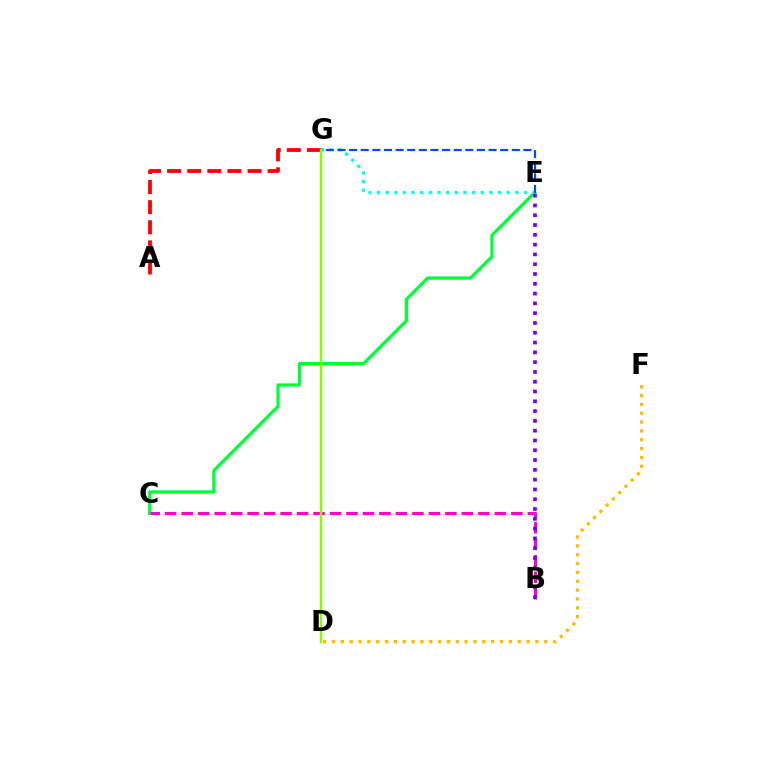{('C', 'E'): [{'color': '#00ff39', 'line_style': 'solid', 'thickness': 2.34}], ('B', 'C'): [{'color': '#ff00cf', 'line_style': 'dashed', 'thickness': 2.24}], ('E', 'G'): [{'color': '#00fff6', 'line_style': 'dotted', 'thickness': 2.35}, {'color': '#004bff', 'line_style': 'dashed', 'thickness': 1.58}], ('D', 'F'): [{'color': '#ffbd00', 'line_style': 'dotted', 'thickness': 2.4}], ('A', 'G'): [{'color': '#ff0000', 'line_style': 'dashed', 'thickness': 2.73}], ('D', 'G'): [{'color': '#84ff00', 'line_style': 'solid', 'thickness': 1.75}], ('B', 'E'): [{'color': '#7200ff', 'line_style': 'dotted', 'thickness': 2.66}]}